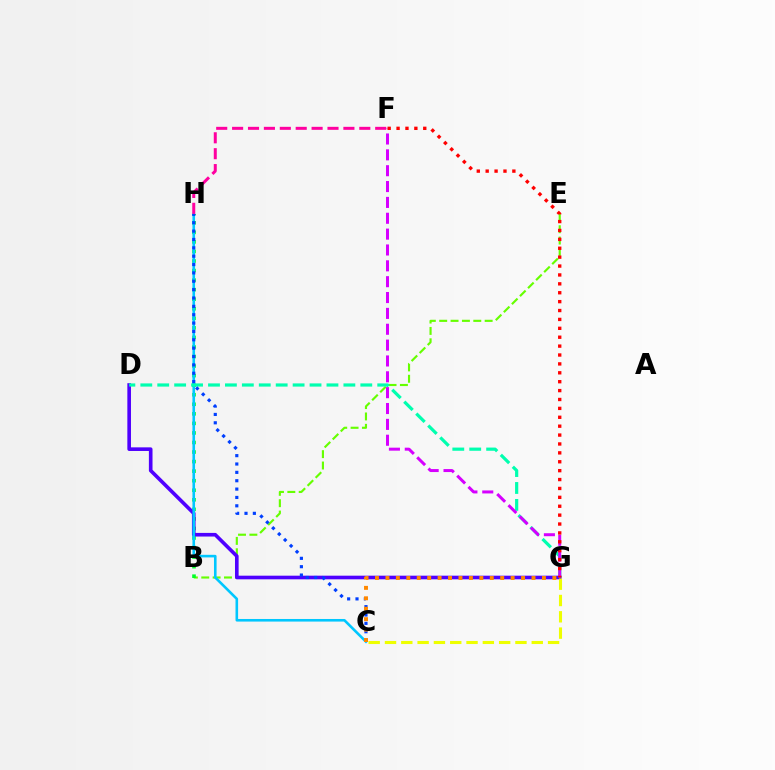{('B', 'E'): [{'color': '#66ff00', 'line_style': 'dashed', 'thickness': 1.54}], ('B', 'H'): [{'color': '#00ff27', 'line_style': 'dotted', 'thickness': 2.6}], ('D', 'G'): [{'color': '#4f00ff', 'line_style': 'solid', 'thickness': 2.61}, {'color': '#00ffaf', 'line_style': 'dashed', 'thickness': 2.3}], ('C', 'H'): [{'color': '#00c7ff', 'line_style': 'solid', 'thickness': 1.87}, {'color': '#003fff', 'line_style': 'dotted', 'thickness': 2.27}], ('F', 'G'): [{'color': '#d600ff', 'line_style': 'dashed', 'thickness': 2.15}, {'color': '#ff0000', 'line_style': 'dotted', 'thickness': 2.42}], ('C', 'G'): [{'color': '#eeff00', 'line_style': 'dashed', 'thickness': 2.22}, {'color': '#ff8800', 'line_style': 'dotted', 'thickness': 2.83}], ('F', 'H'): [{'color': '#ff00a0', 'line_style': 'dashed', 'thickness': 2.16}]}